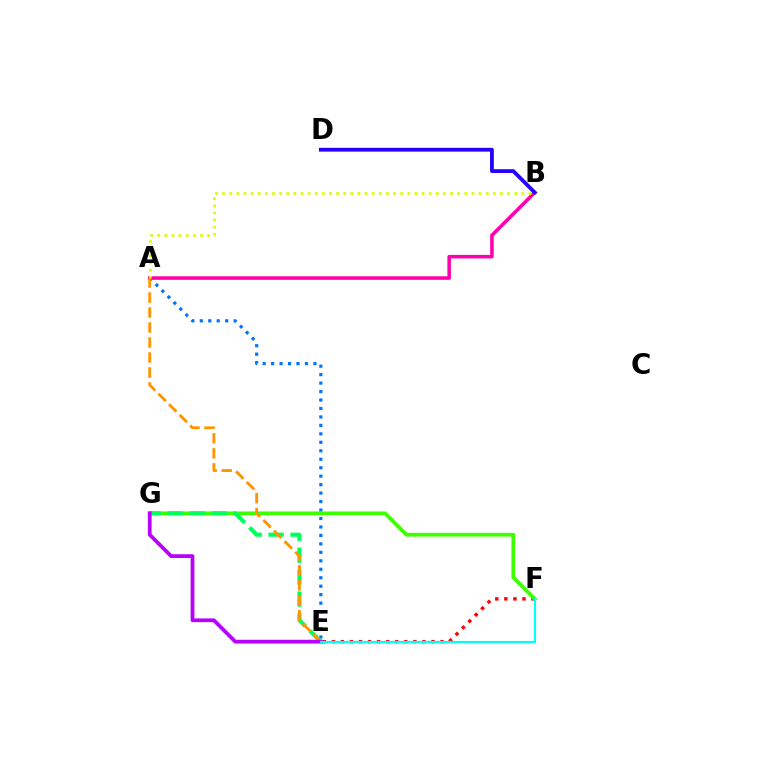{('E', 'F'): [{'color': '#ff0000', 'line_style': 'dotted', 'thickness': 2.46}, {'color': '#00fff6', 'line_style': 'solid', 'thickness': 1.56}], ('A', 'E'): [{'color': '#0074ff', 'line_style': 'dotted', 'thickness': 2.3}, {'color': '#ff9400', 'line_style': 'dashed', 'thickness': 2.04}], ('A', 'B'): [{'color': '#ff00ac', 'line_style': 'solid', 'thickness': 2.55}, {'color': '#d1ff00', 'line_style': 'dotted', 'thickness': 1.94}], ('F', 'G'): [{'color': '#3dff00', 'line_style': 'solid', 'thickness': 2.7}], ('E', 'G'): [{'color': '#00ff5c', 'line_style': 'dashed', 'thickness': 2.98}, {'color': '#b900ff', 'line_style': 'solid', 'thickness': 2.71}], ('B', 'D'): [{'color': '#2500ff', 'line_style': 'solid', 'thickness': 2.74}]}